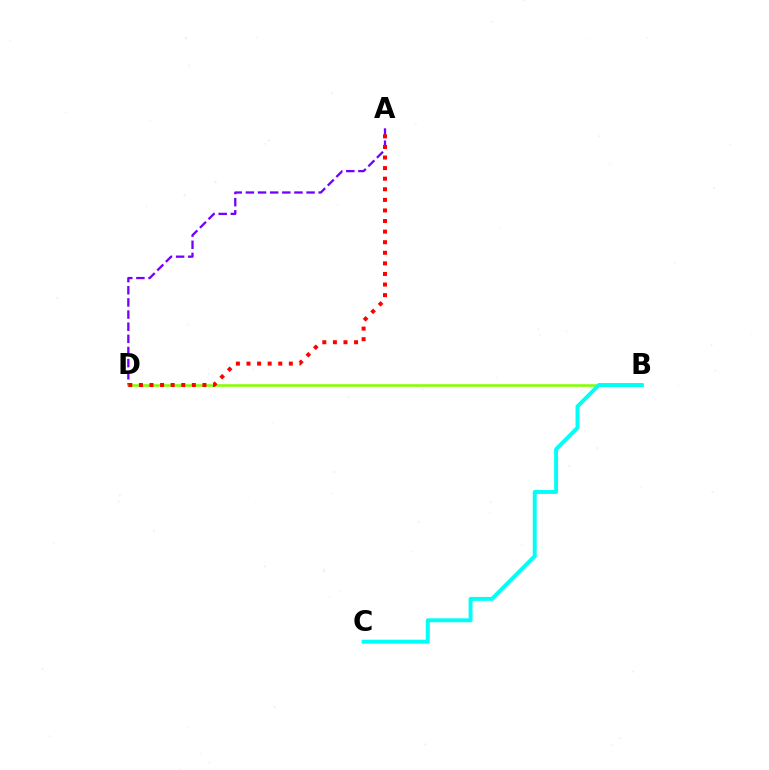{('A', 'D'): [{'color': '#7200ff', 'line_style': 'dashed', 'thickness': 1.65}, {'color': '#ff0000', 'line_style': 'dotted', 'thickness': 2.88}], ('B', 'D'): [{'color': '#84ff00', 'line_style': 'solid', 'thickness': 1.84}], ('B', 'C'): [{'color': '#00fff6', 'line_style': 'solid', 'thickness': 2.83}]}